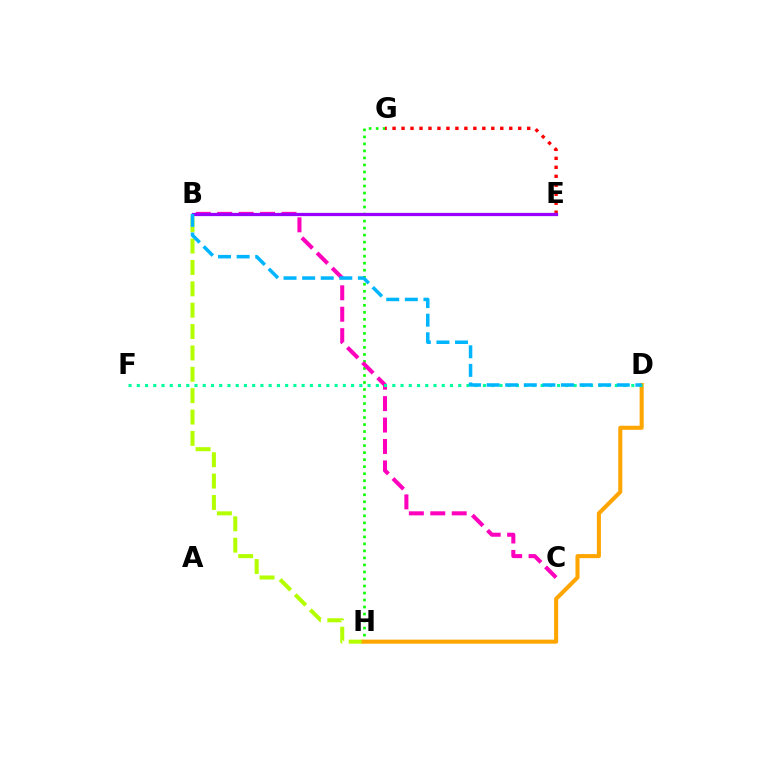{('G', 'H'): [{'color': '#08ff00', 'line_style': 'dotted', 'thickness': 1.91}], ('E', 'G'): [{'color': '#ff0000', 'line_style': 'dotted', 'thickness': 2.44}], ('B', 'H'): [{'color': '#b3ff00', 'line_style': 'dashed', 'thickness': 2.9}], ('D', 'H'): [{'color': '#ffa500', 'line_style': 'solid', 'thickness': 2.92}], ('B', 'E'): [{'color': '#0010ff', 'line_style': 'solid', 'thickness': 2.19}, {'color': '#9b00ff', 'line_style': 'solid', 'thickness': 2.29}], ('B', 'C'): [{'color': '#ff00bd', 'line_style': 'dashed', 'thickness': 2.91}], ('D', 'F'): [{'color': '#00ff9d', 'line_style': 'dotted', 'thickness': 2.24}], ('B', 'D'): [{'color': '#00b5ff', 'line_style': 'dashed', 'thickness': 2.53}]}